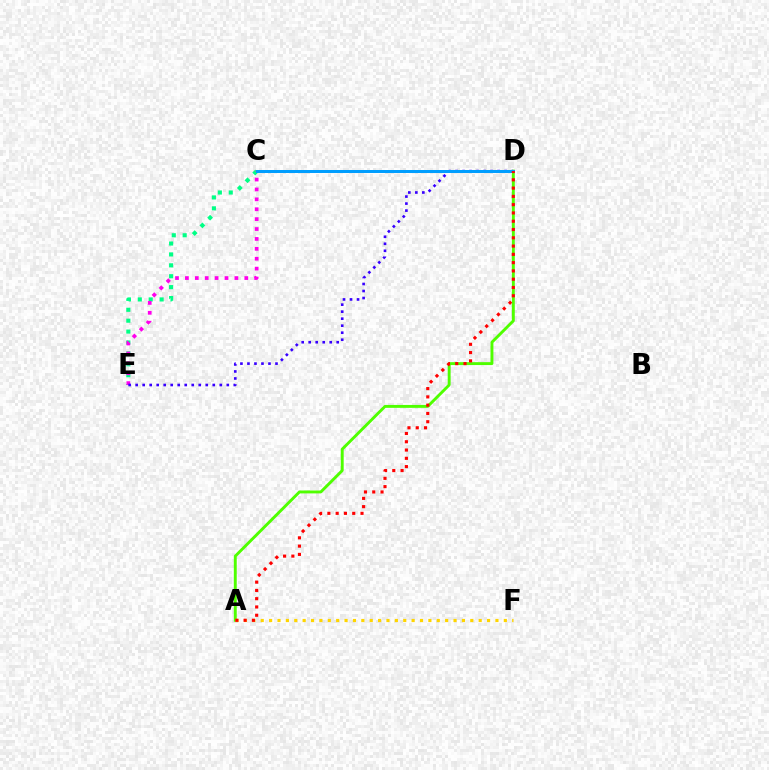{('A', 'D'): [{'color': '#4fff00', 'line_style': 'solid', 'thickness': 2.09}, {'color': '#ff0000', 'line_style': 'dotted', 'thickness': 2.25}], ('C', 'E'): [{'color': '#00ff86', 'line_style': 'dotted', 'thickness': 2.96}, {'color': '#ff00ed', 'line_style': 'dotted', 'thickness': 2.69}], ('D', 'E'): [{'color': '#3700ff', 'line_style': 'dotted', 'thickness': 1.9}], ('C', 'D'): [{'color': '#009eff', 'line_style': 'solid', 'thickness': 2.15}], ('A', 'F'): [{'color': '#ffd500', 'line_style': 'dotted', 'thickness': 2.28}]}